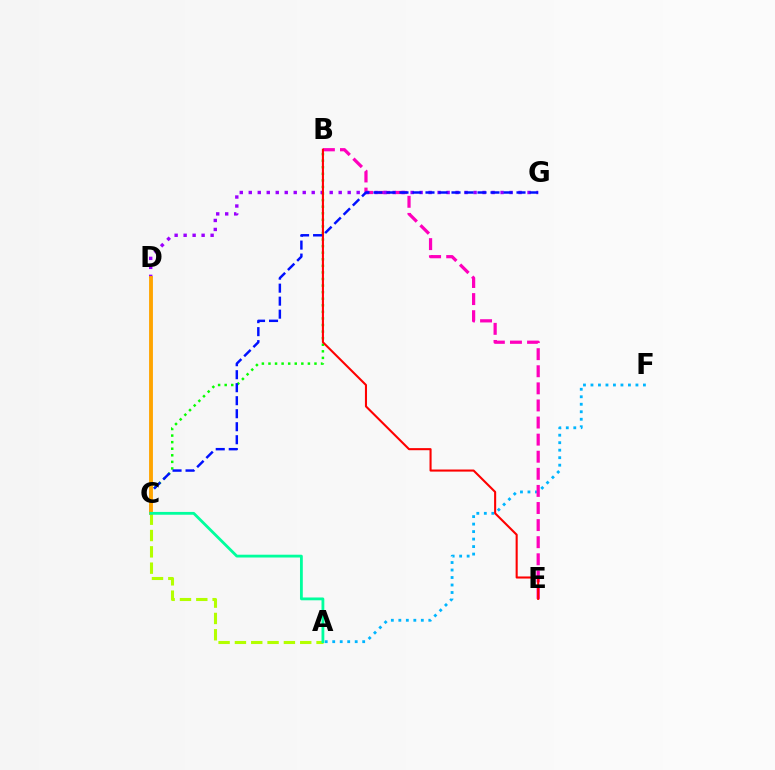{('A', 'F'): [{'color': '#00b5ff', 'line_style': 'dotted', 'thickness': 2.04}], ('A', 'C'): [{'color': '#b3ff00', 'line_style': 'dashed', 'thickness': 2.22}, {'color': '#00ff9d', 'line_style': 'solid', 'thickness': 2.02}], ('B', 'C'): [{'color': '#08ff00', 'line_style': 'dotted', 'thickness': 1.79}], ('B', 'E'): [{'color': '#ff00bd', 'line_style': 'dashed', 'thickness': 2.32}, {'color': '#ff0000', 'line_style': 'solid', 'thickness': 1.5}], ('D', 'G'): [{'color': '#9b00ff', 'line_style': 'dotted', 'thickness': 2.44}], ('C', 'G'): [{'color': '#0010ff', 'line_style': 'dashed', 'thickness': 1.77}], ('C', 'D'): [{'color': '#ffa500', 'line_style': 'solid', 'thickness': 2.78}]}